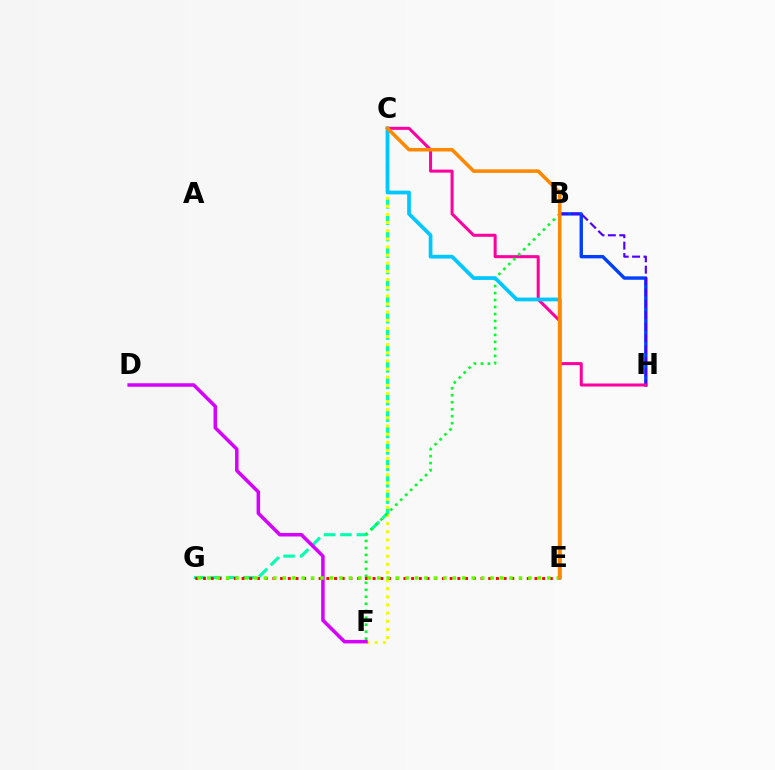{('B', 'H'): [{'color': '#003fff', 'line_style': 'solid', 'thickness': 2.44}, {'color': '#4f00ff', 'line_style': 'dashed', 'thickness': 1.55}], ('C', 'H'): [{'color': '#ff00a0', 'line_style': 'solid', 'thickness': 2.18}], ('C', 'G'): [{'color': '#00ffaf', 'line_style': 'dashed', 'thickness': 2.23}], ('C', 'F'): [{'color': '#eeff00', 'line_style': 'dotted', 'thickness': 2.21}], ('B', 'F'): [{'color': '#00ff27', 'line_style': 'dotted', 'thickness': 1.9}], ('E', 'G'): [{'color': '#ff0000', 'line_style': 'dotted', 'thickness': 2.09}, {'color': '#66ff00', 'line_style': 'dotted', 'thickness': 2.57}], ('C', 'E'): [{'color': '#00c7ff', 'line_style': 'solid', 'thickness': 2.69}, {'color': '#ff8800', 'line_style': 'solid', 'thickness': 2.55}], ('D', 'F'): [{'color': '#d600ff', 'line_style': 'solid', 'thickness': 2.53}]}